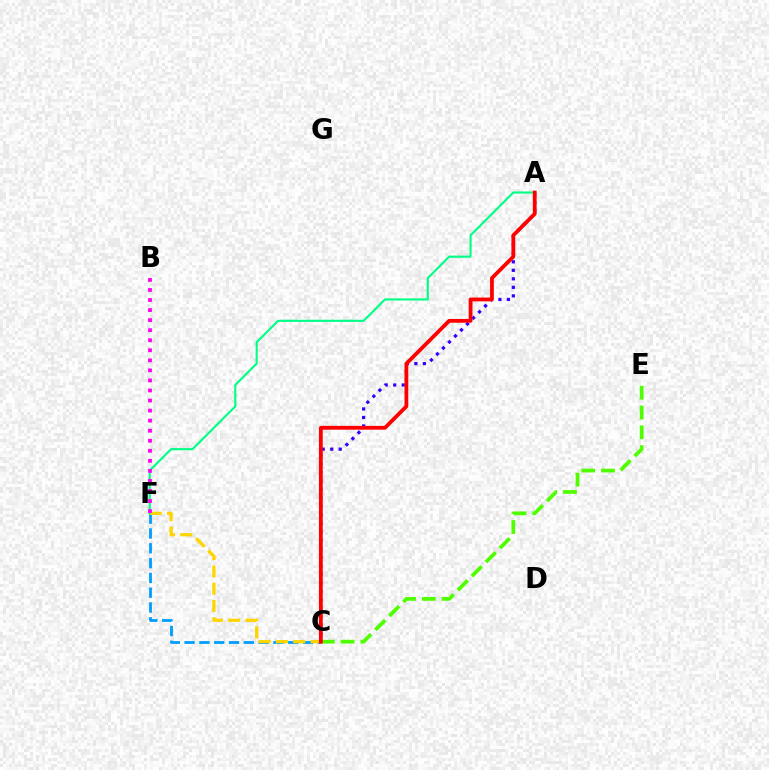{('C', 'F'): [{'color': '#009eff', 'line_style': 'dashed', 'thickness': 2.01}, {'color': '#ffd500', 'line_style': 'dashed', 'thickness': 2.35}], ('C', 'E'): [{'color': '#4fff00', 'line_style': 'dashed', 'thickness': 2.69}], ('A', 'C'): [{'color': '#3700ff', 'line_style': 'dotted', 'thickness': 2.31}, {'color': '#ff0000', 'line_style': 'solid', 'thickness': 2.74}], ('A', 'F'): [{'color': '#00ff86', 'line_style': 'solid', 'thickness': 1.53}], ('B', 'F'): [{'color': '#ff00ed', 'line_style': 'dotted', 'thickness': 2.73}]}